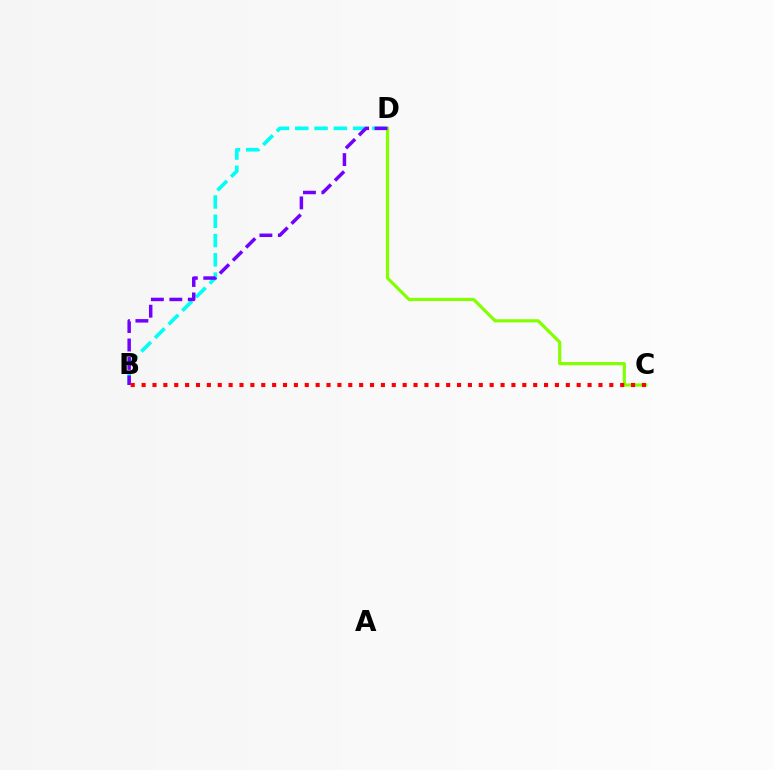{('C', 'D'): [{'color': '#84ff00', 'line_style': 'solid', 'thickness': 2.29}], ('B', 'D'): [{'color': '#00fff6', 'line_style': 'dashed', 'thickness': 2.62}, {'color': '#7200ff', 'line_style': 'dashed', 'thickness': 2.51}], ('B', 'C'): [{'color': '#ff0000', 'line_style': 'dotted', 'thickness': 2.96}]}